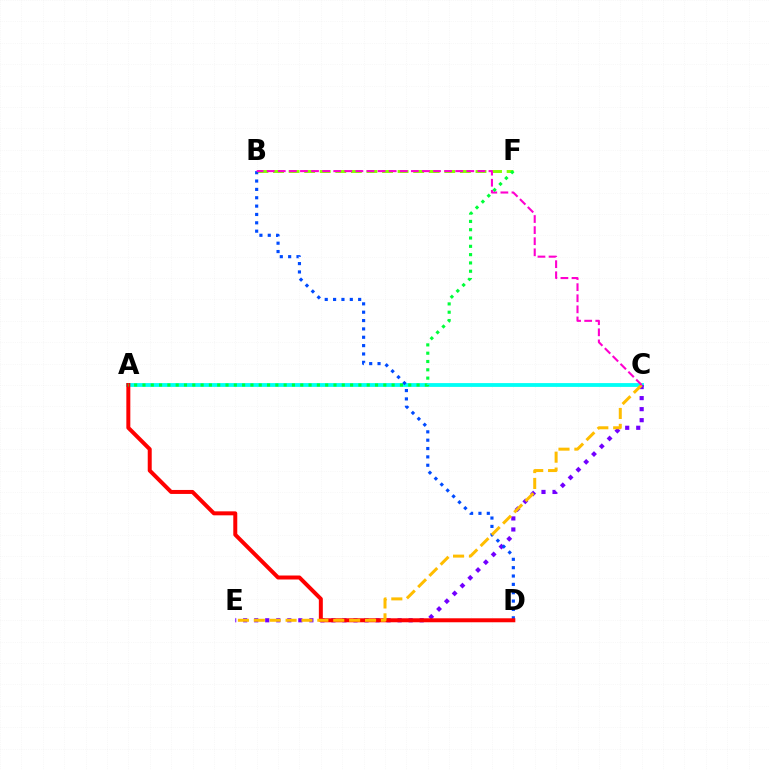{('A', 'C'): [{'color': '#00fff6', 'line_style': 'solid', 'thickness': 2.74}], ('B', 'F'): [{'color': '#84ff00', 'line_style': 'dashed', 'thickness': 2.12}], ('C', 'E'): [{'color': '#7200ff', 'line_style': 'dotted', 'thickness': 3.0}, {'color': '#ffbd00', 'line_style': 'dashed', 'thickness': 2.16}], ('B', 'D'): [{'color': '#004bff', 'line_style': 'dotted', 'thickness': 2.27}], ('A', 'D'): [{'color': '#ff0000', 'line_style': 'solid', 'thickness': 2.87}], ('B', 'C'): [{'color': '#ff00cf', 'line_style': 'dashed', 'thickness': 1.51}], ('A', 'F'): [{'color': '#00ff39', 'line_style': 'dotted', 'thickness': 2.26}]}